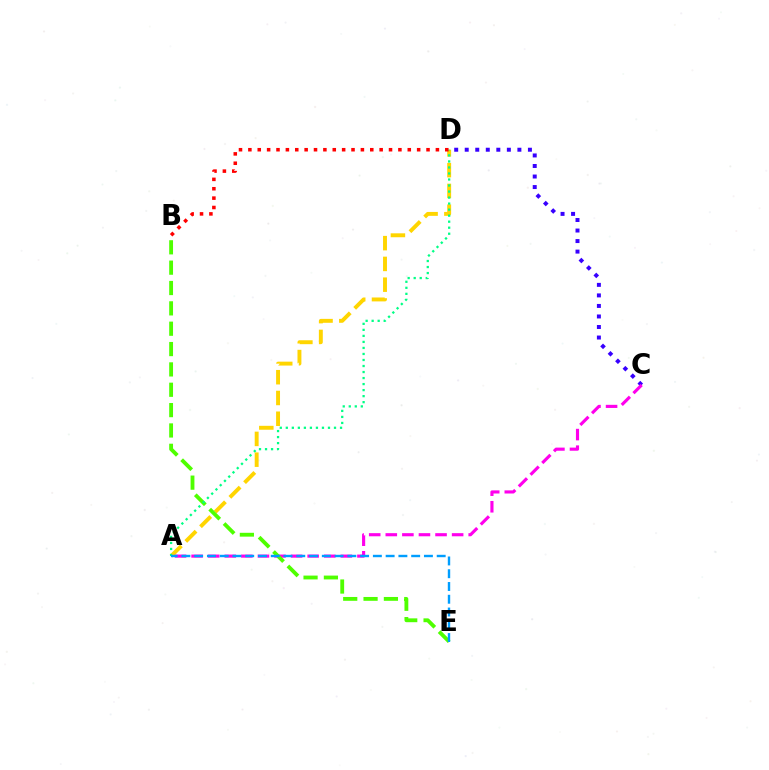{('C', 'D'): [{'color': '#3700ff', 'line_style': 'dotted', 'thickness': 2.86}], ('A', 'D'): [{'color': '#ffd500', 'line_style': 'dashed', 'thickness': 2.82}, {'color': '#00ff86', 'line_style': 'dotted', 'thickness': 1.64}], ('A', 'C'): [{'color': '#ff00ed', 'line_style': 'dashed', 'thickness': 2.25}], ('B', 'E'): [{'color': '#4fff00', 'line_style': 'dashed', 'thickness': 2.76}], ('A', 'E'): [{'color': '#009eff', 'line_style': 'dashed', 'thickness': 1.73}], ('B', 'D'): [{'color': '#ff0000', 'line_style': 'dotted', 'thickness': 2.55}]}